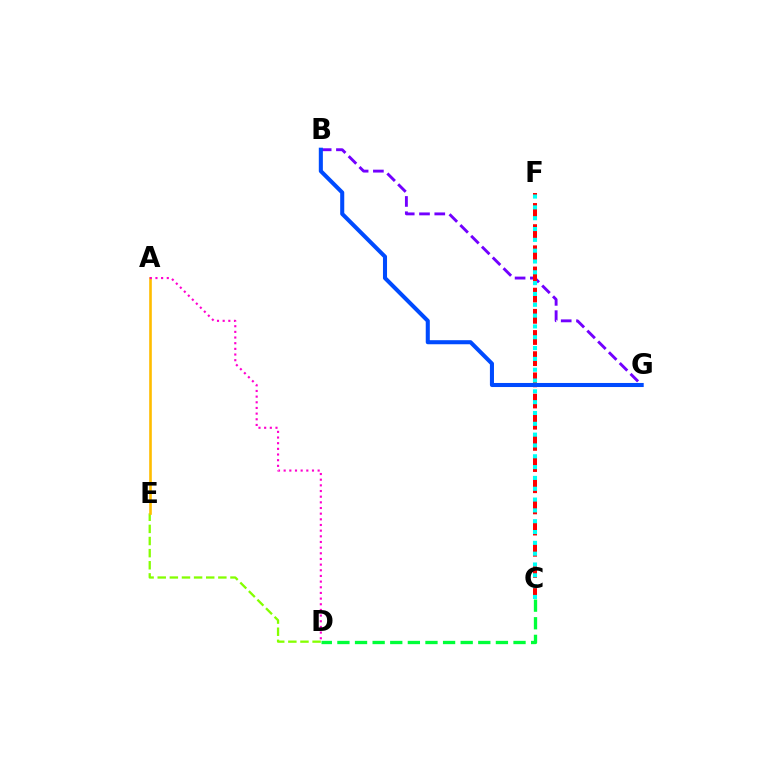{('D', 'E'): [{'color': '#84ff00', 'line_style': 'dashed', 'thickness': 1.65}], ('B', 'G'): [{'color': '#7200ff', 'line_style': 'dashed', 'thickness': 2.07}, {'color': '#004bff', 'line_style': 'solid', 'thickness': 2.93}], ('C', 'F'): [{'color': '#ff0000', 'line_style': 'dashed', 'thickness': 2.88}, {'color': '#00fff6', 'line_style': 'dotted', 'thickness': 2.94}], ('A', 'E'): [{'color': '#ffbd00', 'line_style': 'solid', 'thickness': 1.89}], ('A', 'D'): [{'color': '#ff00cf', 'line_style': 'dotted', 'thickness': 1.54}], ('C', 'D'): [{'color': '#00ff39', 'line_style': 'dashed', 'thickness': 2.39}]}